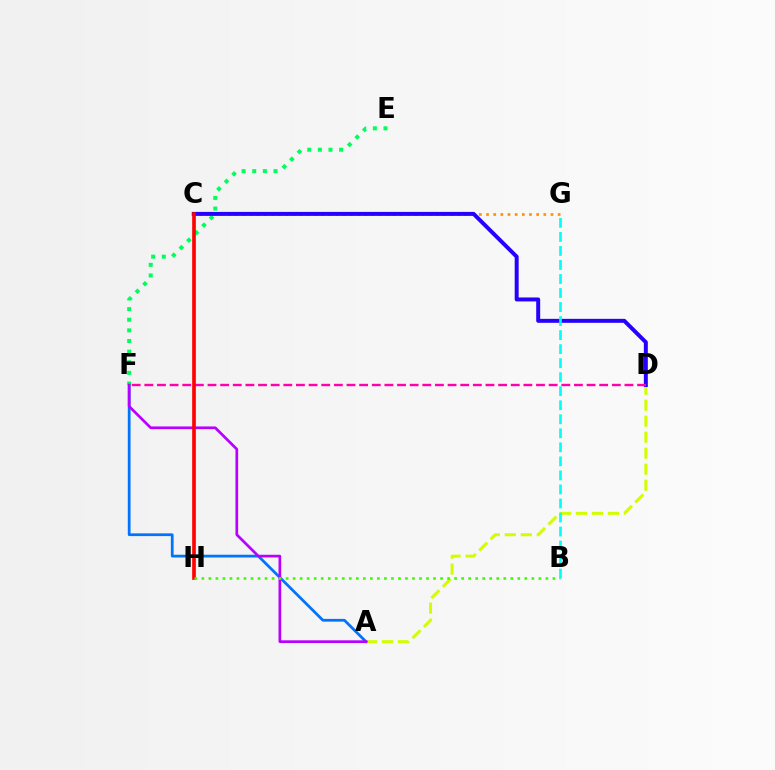{('A', 'D'): [{'color': '#d1ff00', 'line_style': 'dashed', 'thickness': 2.17}], ('A', 'F'): [{'color': '#0074ff', 'line_style': 'solid', 'thickness': 1.99}, {'color': '#b900ff', 'line_style': 'solid', 'thickness': 1.94}], ('C', 'G'): [{'color': '#ff9400', 'line_style': 'dotted', 'thickness': 1.95}], ('E', 'F'): [{'color': '#00ff5c', 'line_style': 'dotted', 'thickness': 2.89}], ('C', 'D'): [{'color': '#2500ff', 'line_style': 'solid', 'thickness': 2.86}], ('D', 'F'): [{'color': '#ff00ac', 'line_style': 'dashed', 'thickness': 1.72}], ('C', 'H'): [{'color': '#ff0000', 'line_style': 'solid', 'thickness': 2.62}], ('B', 'H'): [{'color': '#3dff00', 'line_style': 'dotted', 'thickness': 1.91}], ('B', 'G'): [{'color': '#00fff6', 'line_style': 'dashed', 'thickness': 1.91}]}